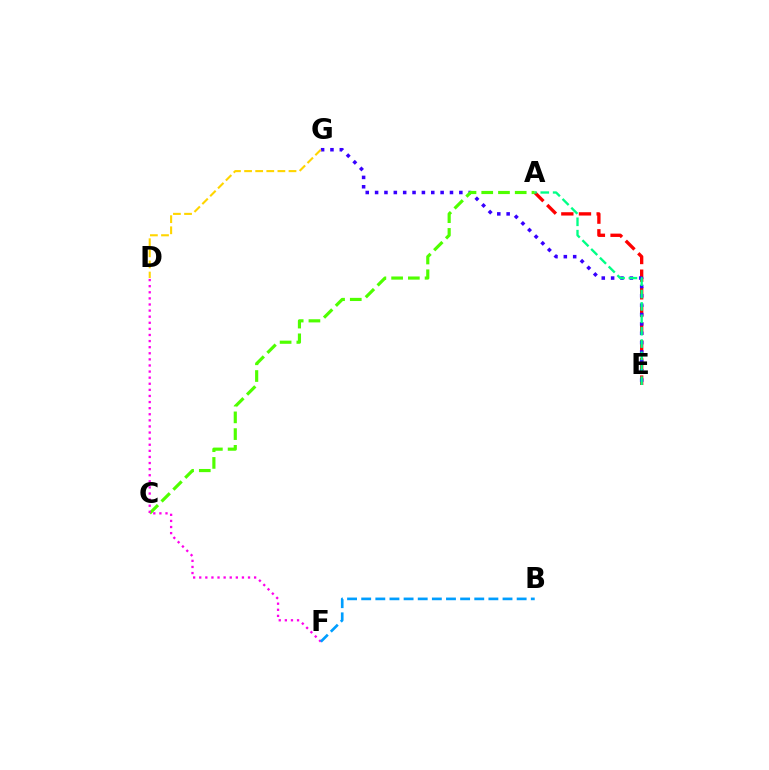{('A', 'E'): [{'color': '#ff0000', 'line_style': 'dashed', 'thickness': 2.4}, {'color': '#00ff86', 'line_style': 'dashed', 'thickness': 1.68}], ('E', 'G'): [{'color': '#3700ff', 'line_style': 'dotted', 'thickness': 2.54}], ('A', 'C'): [{'color': '#4fff00', 'line_style': 'dashed', 'thickness': 2.27}], ('D', 'F'): [{'color': '#ff00ed', 'line_style': 'dotted', 'thickness': 1.66}], ('B', 'F'): [{'color': '#009eff', 'line_style': 'dashed', 'thickness': 1.92}], ('D', 'G'): [{'color': '#ffd500', 'line_style': 'dashed', 'thickness': 1.51}]}